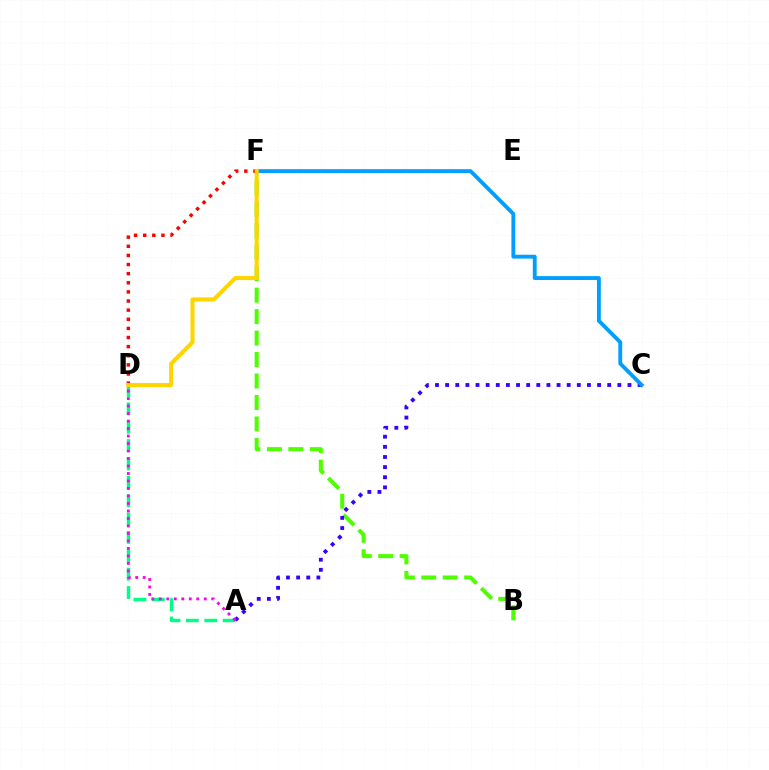{('B', 'F'): [{'color': '#4fff00', 'line_style': 'dashed', 'thickness': 2.92}], ('A', 'D'): [{'color': '#00ff86', 'line_style': 'dashed', 'thickness': 2.5}, {'color': '#ff00ed', 'line_style': 'dotted', 'thickness': 2.04}], ('A', 'C'): [{'color': '#3700ff', 'line_style': 'dotted', 'thickness': 2.75}], ('C', 'F'): [{'color': '#009eff', 'line_style': 'solid', 'thickness': 2.78}], ('D', 'F'): [{'color': '#ff0000', 'line_style': 'dotted', 'thickness': 2.48}, {'color': '#ffd500', 'line_style': 'solid', 'thickness': 2.92}]}